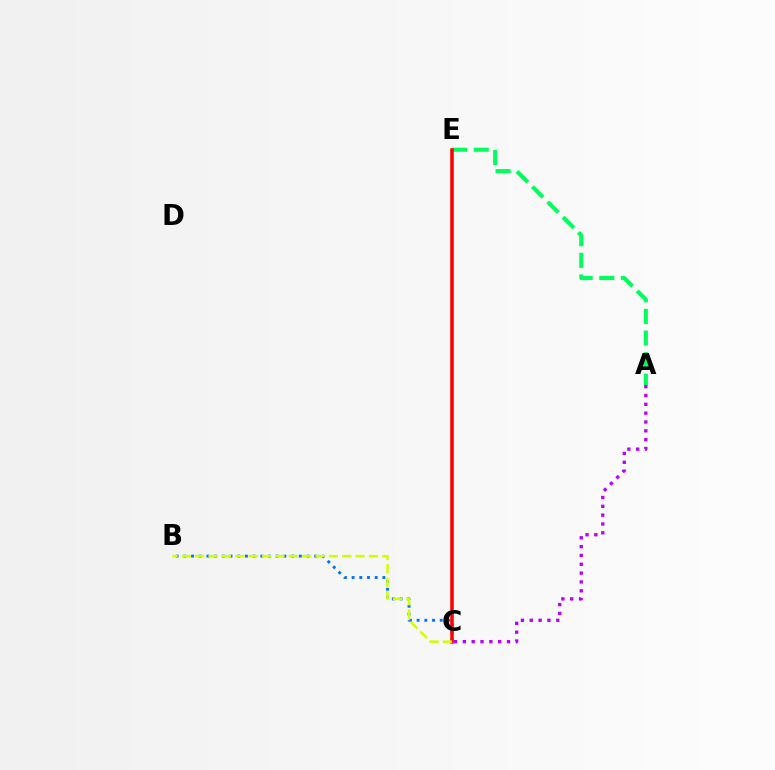{('A', 'C'): [{'color': '#b900ff', 'line_style': 'dotted', 'thickness': 2.4}], ('B', 'C'): [{'color': '#0074ff', 'line_style': 'dotted', 'thickness': 2.09}, {'color': '#d1ff00', 'line_style': 'dashed', 'thickness': 1.82}], ('A', 'E'): [{'color': '#00ff5c', 'line_style': 'dashed', 'thickness': 2.94}], ('C', 'E'): [{'color': '#ff0000', 'line_style': 'solid', 'thickness': 2.54}]}